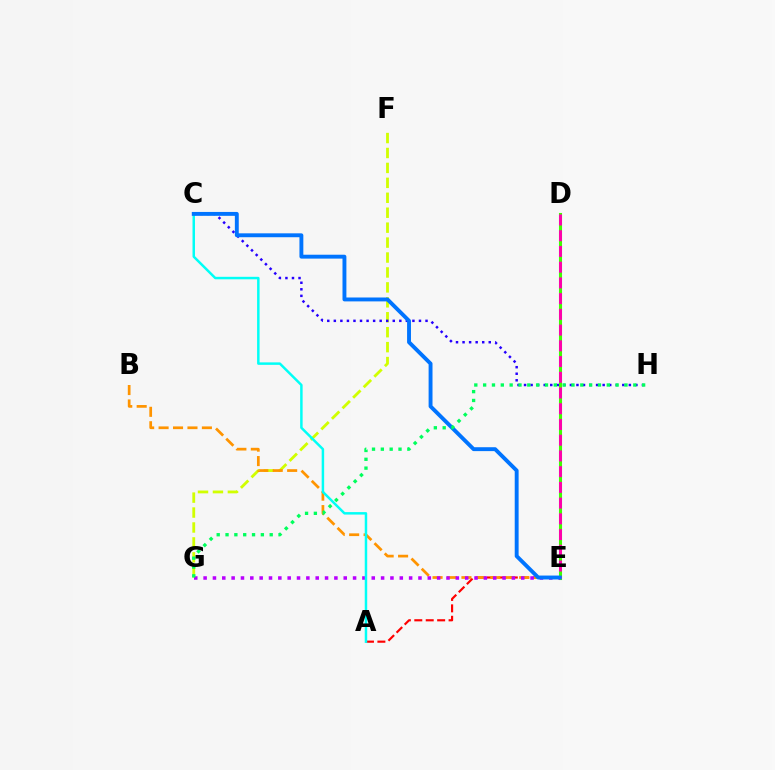{('F', 'G'): [{'color': '#d1ff00', 'line_style': 'dashed', 'thickness': 2.03}], ('A', 'E'): [{'color': '#ff0000', 'line_style': 'dashed', 'thickness': 1.55}], ('D', 'E'): [{'color': '#3dff00', 'line_style': 'solid', 'thickness': 2.22}, {'color': '#ff00ac', 'line_style': 'dashed', 'thickness': 2.14}], ('B', 'E'): [{'color': '#ff9400', 'line_style': 'dashed', 'thickness': 1.96}], ('E', 'G'): [{'color': '#b900ff', 'line_style': 'dotted', 'thickness': 2.54}], ('C', 'H'): [{'color': '#2500ff', 'line_style': 'dotted', 'thickness': 1.78}], ('A', 'C'): [{'color': '#00fff6', 'line_style': 'solid', 'thickness': 1.79}], ('C', 'E'): [{'color': '#0074ff', 'line_style': 'solid', 'thickness': 2.81}], ('G', 'H'): [{'color': '#00ff5c', 'line_style': 'dotted', 'thickness': 2.4}]}